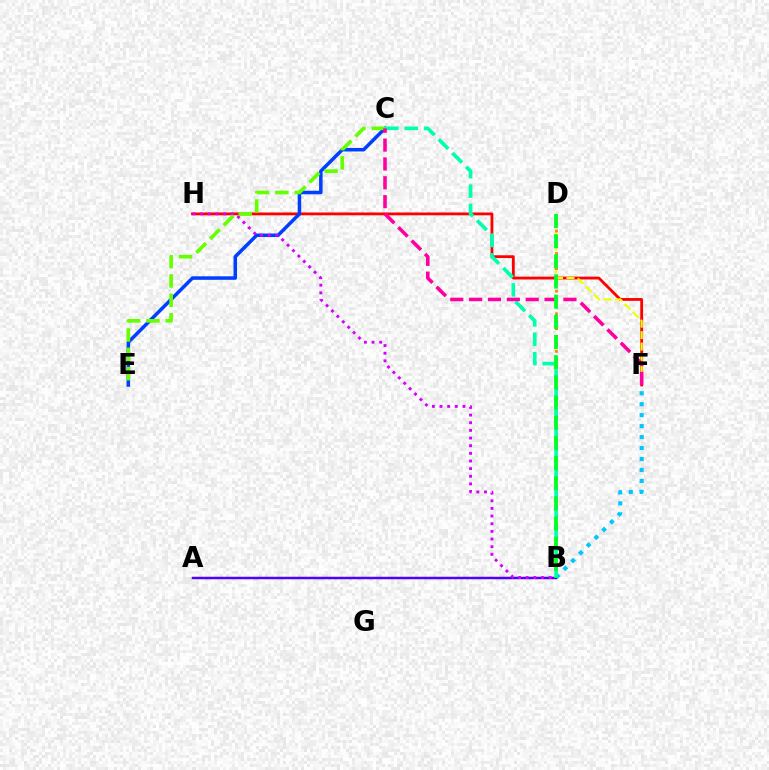{('F', 'H'): [{'color': '#ff0000', 'line_style': 'solid', 'thickness': 2.02}], ('D', 'F'): [{'color': '#eeff00', 'line_style': 'dashed', 'thickness': 1.56}], ('B', 'D'): [{'color': '#ff8800', 'line_style': 'dotted', 'thickness': 2.04}, {'color': '#00ff27', 'line_style': 'dashed', 'thickness': 2.74}], ('A', 'B'): [{'color': '#4f00ff', 'line_style': 'solid', 'thickness': 1.79}], ('B', 'F'): [{'color': '#00c7ff', 'line_style': 'dotted', 'thickness': 2.98}], ('C', 'E'): [{'color': '#003fff', 'line_style': 'solid', 'thickness': 2.53}, {'color': '#66ff00', 'line_style': 'dashed', 'thickness': 2.63}], ('B', 'H'): [{'color': '#d600ff', 'line_style': 'dotted', 'thickness': 2.08}], ('B', 'C'): [{'color': '#00ffaf', 'line_style': 'dashed', 'thickness': 2.64}], ('C', 'F'): [{'color': '#ff00a0', 'line_style': 'dashed', 'thickness': 2.56}]}